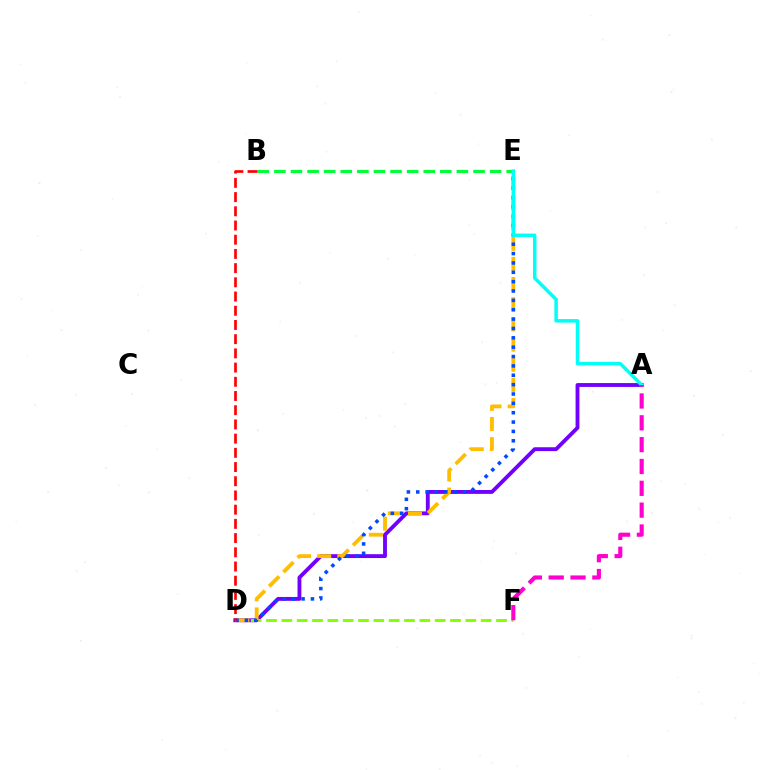{('B', 'E'): [{'color': '#00ff39', 'line_style': 'dashed', 'thickness': 2.25}], ('A', 'D'): [{'color': '#7200ff', 'line_style': 'solid', 'thickness': 2.78}], ('D', 'F'): [{'color': '#84ff00', 'line_style': 'dashed', 'thickness': 2.08}], ('D', 'E'): [{'color': '#ffbd00', 'line_style': 'dashed', 'thickness': 2.74}, {'color': '#004bff', 'line_style': 'dotted', 'thickness': 2.54}], ('A', 'E'): [{'color': '#00fff6', 'line_style': 'solid', 'thickness': 2.51}], ('B', 'D'): [{'color': '#ff0000', 'line_style': 'dashed', 'thickness': 1.93}], ('A', 'F'): [{'color': '#ff00cf', 'line_style': 'dashed', 'thickness': 2.97}]}